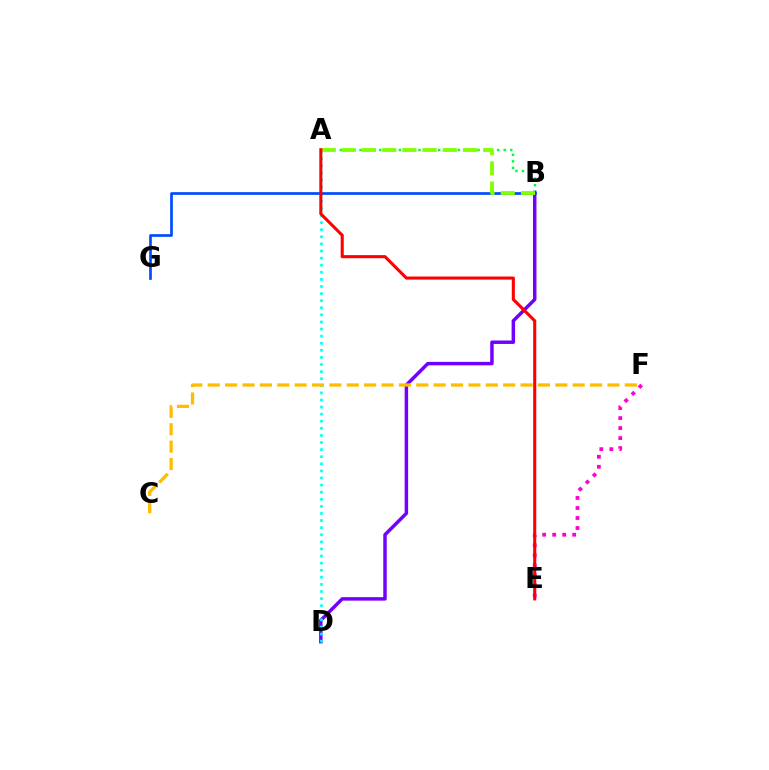{('A', 'B'): [{'color': '#00ff39', 'line_style': 'dotted', 'thickness': 1.78}, {'color': '#84ff00', 'line_style': 'dashed', 'thickness': 2.74}], ('B', 'D'): [{'color': '#7200ff', 'line_style': 'solid', 'thickness': 2.5}], ('A', 'D'): [{'color': '#00fff6', 'line_style': 'dotted', 'thickness': 1.93}], ('B', 'G'): [{'color': '#004bff', 'line_style': 'solid', 'thickness': 1.93}], ('E', 'F'): [{'color': '#ff00cf', 'line_style': 'dotted', 'thickness': 2.72}], ('C', 'F'): [{'color': '#ffbd00', 'line_style': 'dashed', 'thickness': 2.36}], ('A', 'E'): [{'color': '#ff0000', 'line_style': 'solid', 'thickness': 2.21}]}